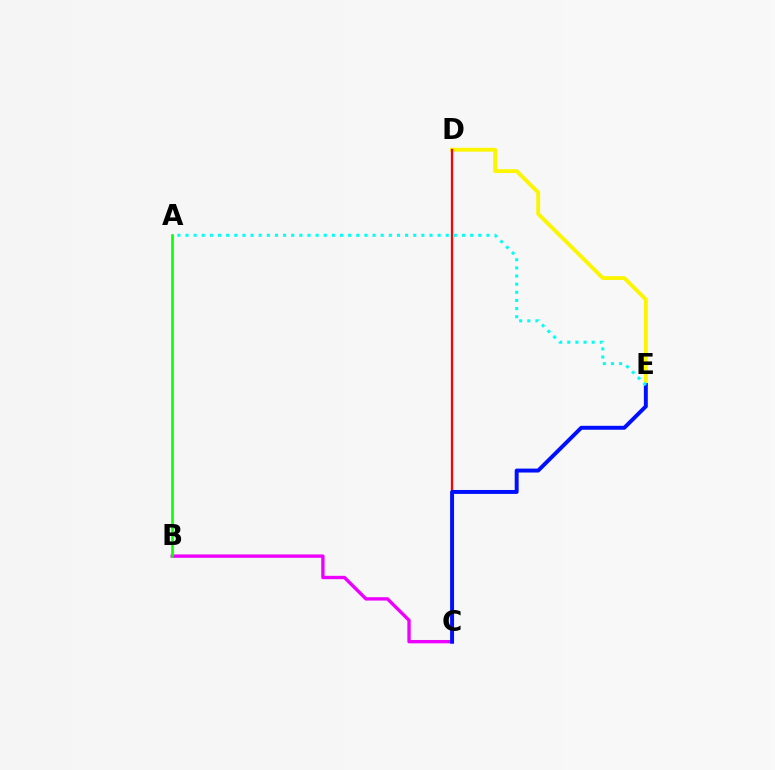{('D', 'E'): [{'color': '#fcf500', 'line_style': 'solid', 'thickness': 2.78}], ('B', 'C'): [{'color': '#ee00ff', 'line_style': 'solid', 'thickness': 2.42}], ('C', 'D'): [{'color': '#ff0000', 'line_style': 'solid', 'thickness': 1.66}], ('A', 'B'): [{'color': '#08ff00', 'line_style': 'solid', 'thickness': 1.88}], ('C', 'E'): [{'color': '#0010ff', 'line_style': 'solid', 'thickness': 2.84}], ('A', 'E'): [{'color': '#00fff6', 'line_style': 'dotted', 'thickness': 2.21}]}